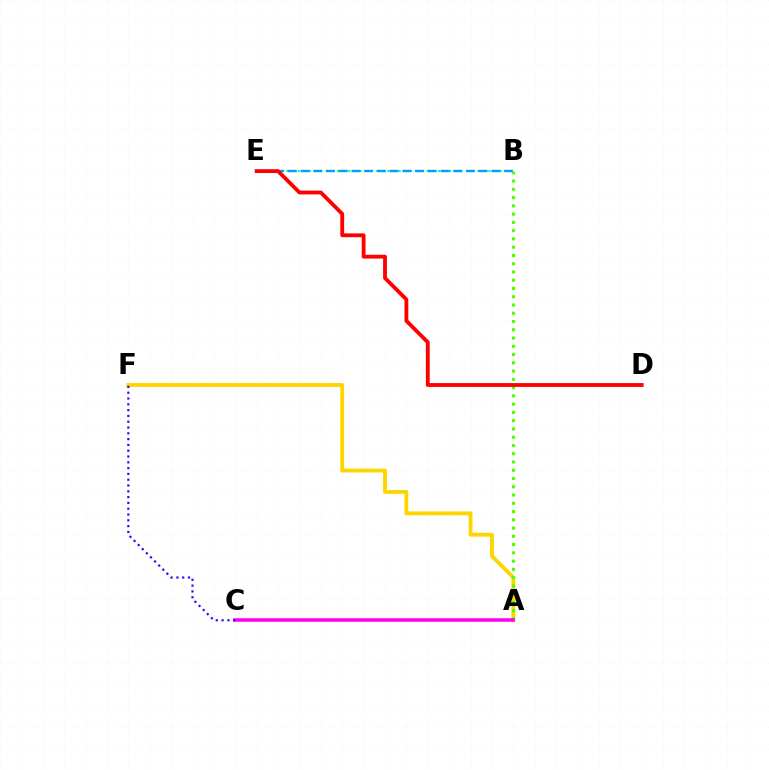{('A', 'F'): [{'color': '#ffd500', 'line_style': 'solid', 'thickness': 2.77}], ('B', 'E'): [{'color': '#00ff86', 'line_style': 'dotted', 'thickness': 1.52}, {'color': '#009eff', 'line_style': 'dashed', 'thickness': 1.73}], ('A', 'B'): [{'color': '#4fff00', 'line_style': 'dotted', 'thickness': 2.24}], ('D', 'E'): [{'color': '#ff0000', 'line_style': 'solid', 'thickness': 2.76}], ('A', 'C'): [{'color': '#ff00ed', 'line_style': 'solid', 'thickness': 2.53}], ('C', 'F'): [{'color': '#3700ff', 'line_style': 'dotted', 'thickness': 1.58}]}